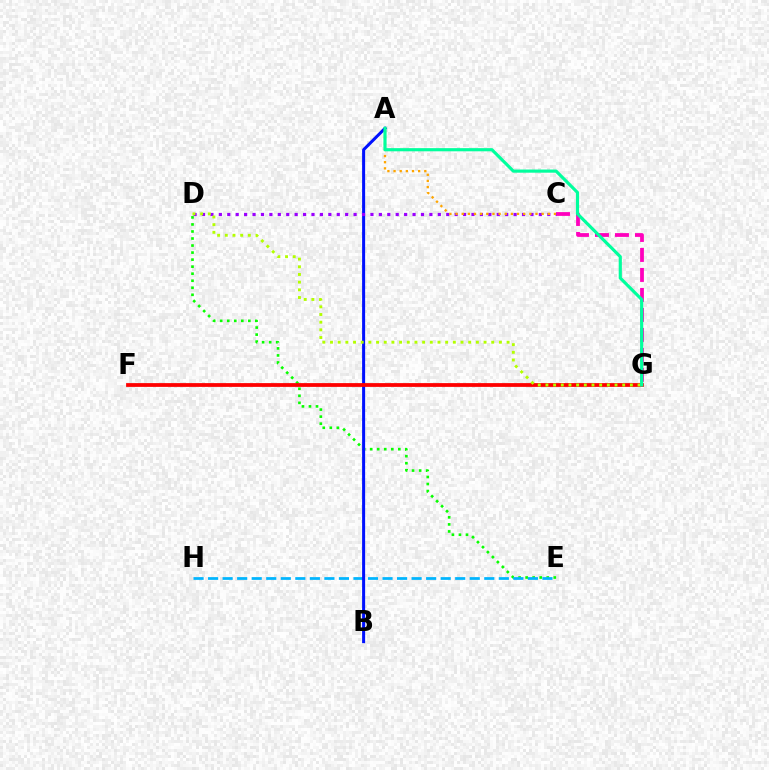{('D', 'E'): [{'color': '#08ff00', 'line_style': 'dotted', 'thickness': 1.91}], ('E', 'H'): [{'color': '#00b5ff', 'line_style': 'dashed', 'thickness': 1.97}], ('A', 'B'): [{'color': '#0010ff', 'line_style': 'solid', 'thickness': 2.17}], ('F', 'G'): [{'color': '#ff0000', 'line_style': 'solid', 'thickness': 2.72}], ('C', 'G'): [{'color': '#ff00bd', 'line_style': 'dashed', 'thickness': 2.72}], ('C', 'D'): [{'color': '#9b00ff', 'line_style': 'dotted', 'thickness': 2.29}], ('A', 'C'): [{'color': '#ffa500', 'line_style': 'dotted', 'thickness': 1.67}], ('D', 'G'): [{'color': '#b3ff00', 'line_style': 'dotted', 'thickness': 2.09}], ('A', 'G'): [{'color': '#00ff9d', 'line_style': 'solid', 'thickness': 2.27}]}